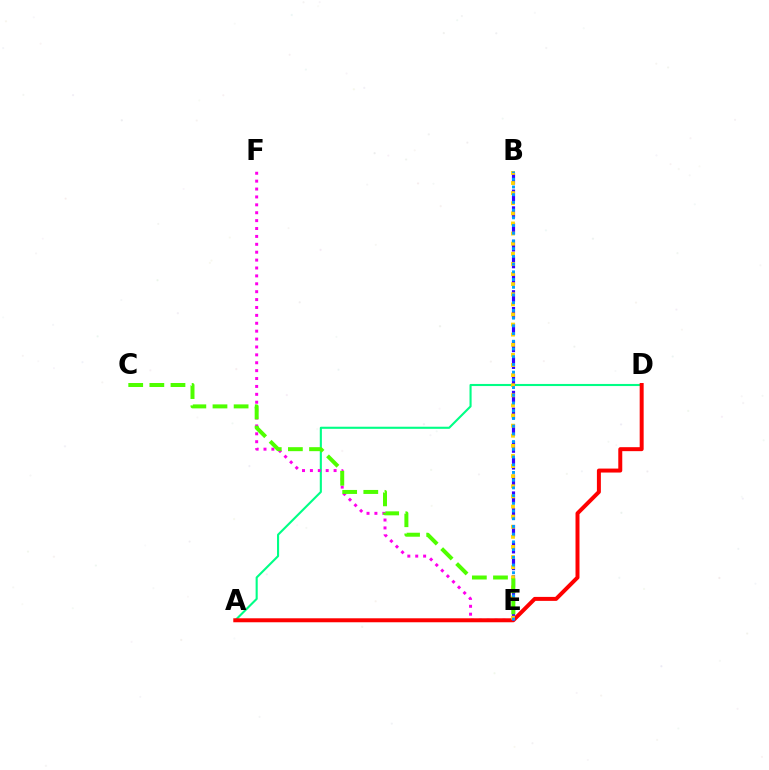{('A', 'D'): [{'color': '#00ff86', 'line_style': 'solid', 'thickness': 1.52}, {'color': '#ff0000', 'line_style': 'solid', 'thickness': 2.86}], ('E', 'F'): [{'color': '#ff00ed', 'line_style': 'dotted', 'thickness': 2.15}], ('B', 'E'): [{'color': '#3700ff', 'line_style': 'dashed', 'thickness': 2.28}, {'color': '#ffd500', 'line_style': 'dotted', 'thickness': 2.75}, {'color': '#009eff', 'line_style': 'dotted', 'thickness': 2.1}], ('C', 'E'): [{'color': '#4fff00', 'line_style': 'dashed', 'thickness': 2.87}]}